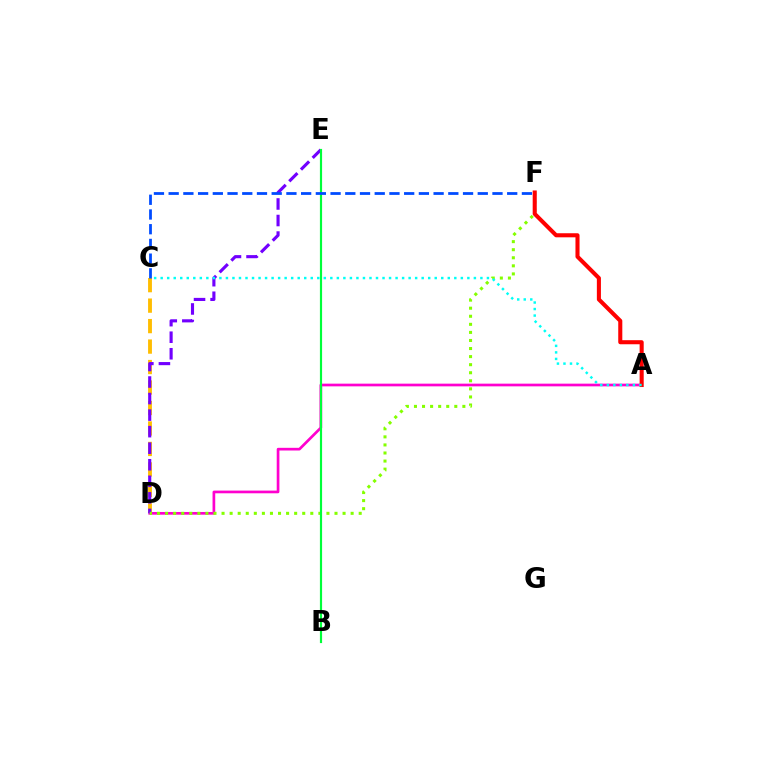{('C', 'D'): [{'color': '#ffbd00', 'line_style': 'dashed', 'thickness': 2.78}], ('A', 'D'): [{'color': '#ff00cf', 'line_style': 'solid', 'thickness': 1.94}], ('D', 'E'): [{'color': '#7200ff', 'line_style': 'dashed', 'thickness': 2.25}], ('D', 'F'): [{'color': '#84ff00', 'line_style': 'dotted', 'thickness': 2.19}], ('B', 'E'): [{'color': '#00ff39', 'line_style': 'solid', 'thickness': 1.57}], ('A', 'F'): [{'color': '#ff0000', 'line_style': 'solid', 'thickness': 2.93}], ('A', 'C'): [{'color': '#00fff6', 'line_style': 'dotted', 'thickness': 1.77}], ('C', 'F'): [{'color': '#004bff', 'line_style': 'dashed', 'thickness': 2.0}]}